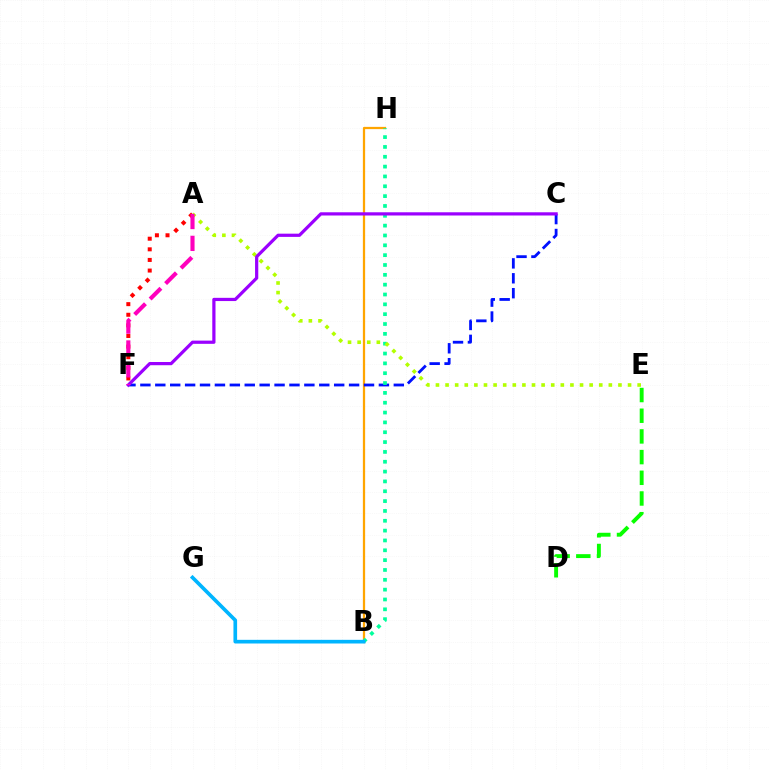{('B', 'H'): [{'color': '#ffa500', 'line_style': 'solid', 'thickness': 1.62}, {'color': '#00ff9d', 'line_style': 'dotted', 'thickness': 2.67}], ('C', 'F'): [{'color': '#0010ff', 'line_style': 'dashed', 'thickness': 2.03}, {'color': '#9b00ff', 'line_style': 'solid', 'thickness': 2.32}], ('A', 'E'): [{'color': '#b3ff00', 'line_style': 'dotted', 'thickness': 2.61}], ('D', 'E'): [{'color': '#08ff00', 'line_style': 'dashed', 'thickness': 2.81}], ('A', 'F'): [{'color': '#ff0000', 'line_style': 'dotted', 'thickness': 2.88}, {'color': '#ff00bd', 'line_style': 'dashed', 'thickness': 2.97}], ('B', 'G'): [{'color': '#00b5ff', 'line_style': 'solid', 'thickness': 2.63}]}